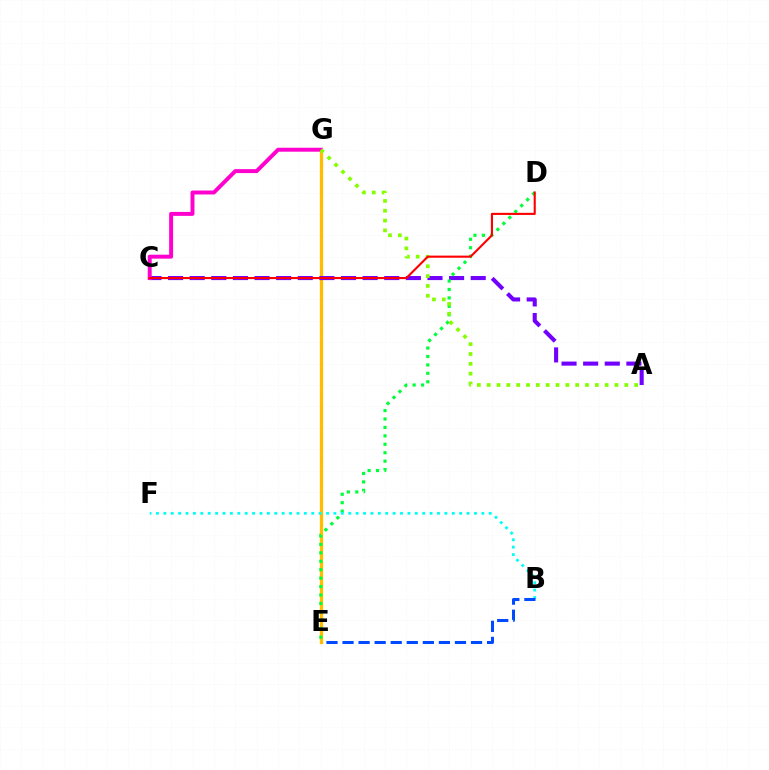{('E', 'G'): [{'color': '#ffbd00', 'line_style': 'solid', 'thickness': 2.37}], ('A', 'C'): [{'color': '#7200ff', 'line_style': 'dashed', 'thickness': 2.94}], ('C', 'G'): [{'color': '#ff00cf', 'line_style': 'solid', 'thickness': 2.84}], ('D', 'E'): [{'color': '#00ff39', 'line_style': 'dotted', 'thickness': 2.29}], ('B', 'F'): [{'color': '#00fff6', 'line_style': 'dotted', 'thickness': 2.01}], ('A', 'G'): [{'color': '#84ff00', 'line_style': 'dotted', 'thickness': 2.67}], ('B', 'E'): [{'color': '#004bff', 'line_style': 'dashed', 'thickness': 2.18}], ('C', 'D'): [{'color': '#ff0000', 'line_style': 'solid', 'thickness': 1.52}]}